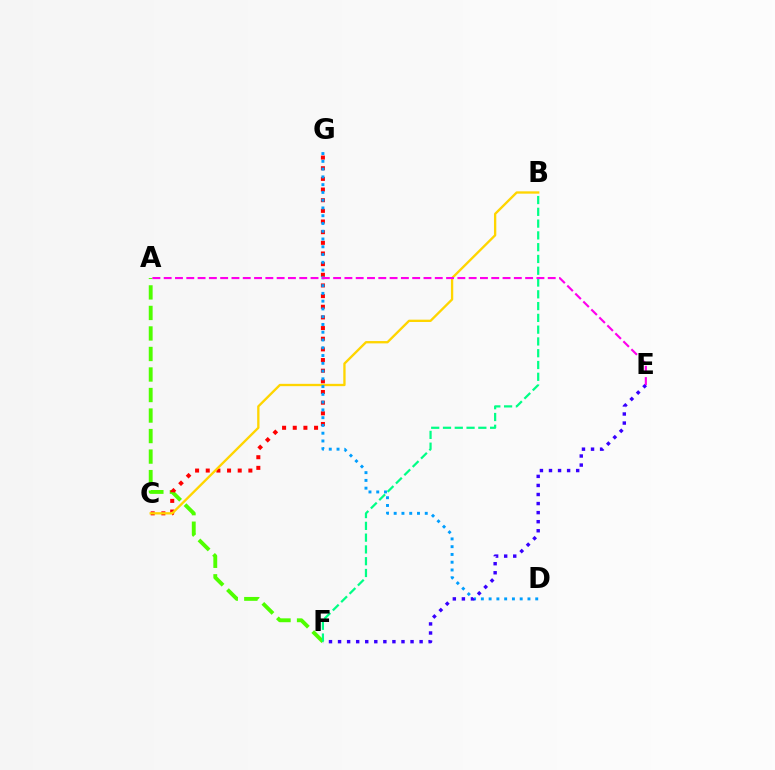{('A', 'F'): [{'color': '#4fff00', 'line_style': 'dashed', 'thickness': 2.79}], ('C', 'G'): [{'color': '#ff0000', 'line_style': 'dotted', 'thickness': 2.9}], ('B', 'C'): [{'color': '#ffd500', 'line_style': 'solid', 'thickness': 1.68}], ('D', 'G'): [{'color': '#009eff', 'line_style': 'dotted', 'thickness': 2.11}], ('E', 'F'): [{'color': '#3700ff', 'line_style': 'dotted', 'thickness': 2.46}], ('B', 'F'): [{'color': '#00ff86', 'line_style': 'dashed', 'thickness': 1.6}], ('A', 'E'): [{'color': '#ff00ed', 'line_style': 'dashed', 'thickness': 1.53}]}